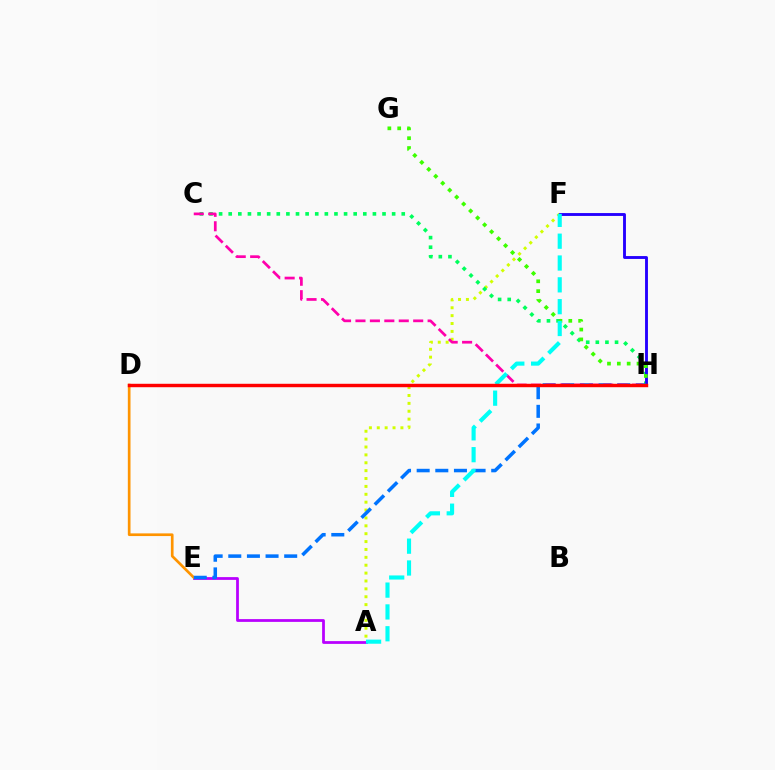{('A', 'E'): [{'color': '#b900ff', 'line_style': 'solid', 'thickness': 2.0}], ('A', 'F'): [{'color': '#d1ff00', 'line_style': 'dotted', 'thickness': 2.14}, {'color': '#00fff6', 'line_style': 'dashed', 'thickness': 2.96}], ('D', 'E'): [{'color': '#ff9400', 'line_style': 'solid', 'thickness': 1.93}], ('C', 'H'): [{'color': '#00ff5c', 'line_style': 'dotted', 'thickness': 2.61}, {'color': '#ff00ac', 'line_style': 'dashed', 'thickness': 1.96}], ('F', 'H'): [{'color': '#2500ff', 'line_style': 'solid', 'thickness': 2.07}], ('E', 'H'): [{'color': '#0074ff', 'line_style': 'dashed', 'thickness': 2.53}], ('G', 'H'): [{'color': '#3dff00', 'line_style': 'dotted', 'thickness': 2.67}], ('D', 'H'): [{'color': '#ff0000', 'line_style': 'solid', 'thickness': 2.47}]}